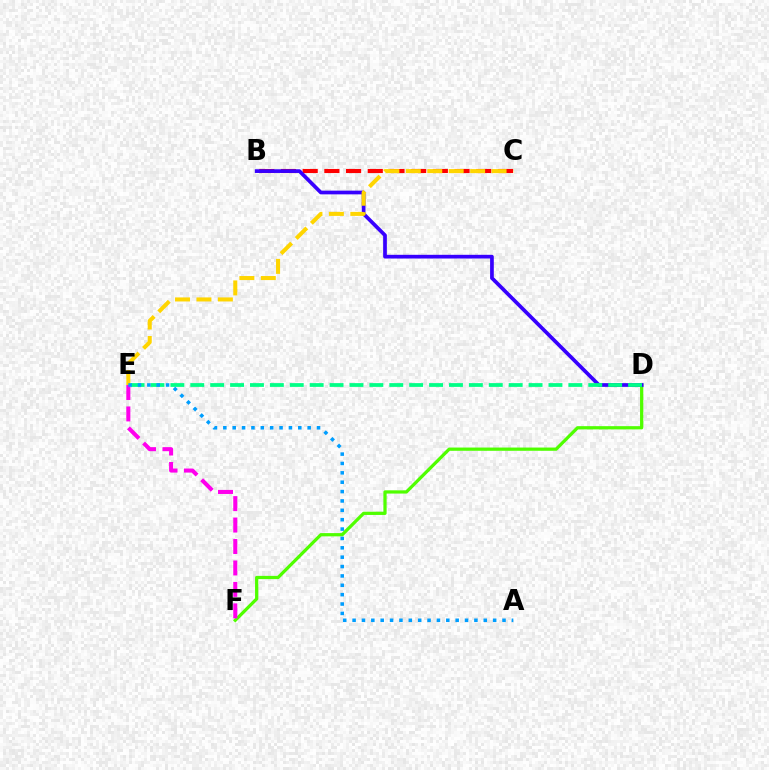{('B', 'C'): [{'color': '#ff0000', 'line_style': 'dashed', 'thickness': 2.95}], ('D', 'F'): [{'color': '#4fff00', 'line_style': 'solid', 'thickness': 2.33}], ('B', 'D'): [{'color': '#3700ff', 'line_style': 'solid', 'thickness': 2.67}], ('C', 'E'): [{'color': '#ffd500', 'line_style': 'dashed', 'thickness': 2.91}], ('D', 'E'): [{'color': '#00ff86', 'line_style': 'dashed', 'thickness': 2.7}], ('E', 'F'): [{'color': '#ff00ed', 'line_style': 'dashed', 'thickness': 2.91}], ('A', 'E'): [{'color': '#009eff', 'line_style': 'dotted', 'thickness': 2.55}]}